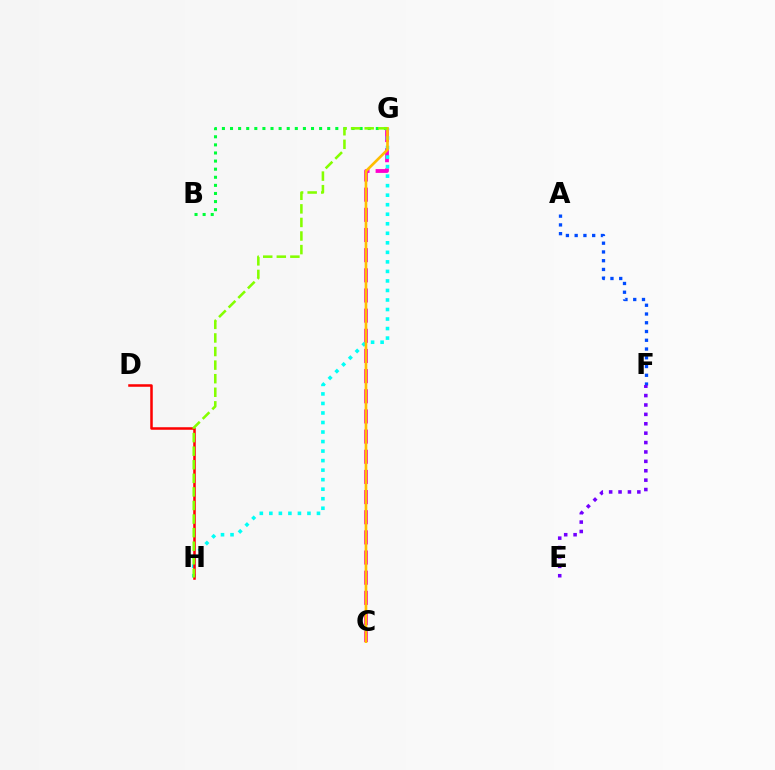{('C', 'G'): [{'color': '#ff00cf', 'line_style': 'dashed', 'thickness': 2.74}, {'color': '#ffbd00', 'line_style': 'solid', 'thickness': 1.91}], ('A', 'F'): [{'color': '#004bff', 'line_style': 'dotted', 'thickness': 2.38}], ('B', 'G'): [{'color': '#00ff39', 'line_style': 'dotted', 'thickness': 2.2}], ('G', 'H'): [{'color': '#00fff6', 'line_style': 'dotted', 'thickness': 2.59}, {'color': '#84ff00', 'line_style': 'dashed', 'thickness': 1.84}], ('D', 'H'): [{'color': '#ff0000', 'line_style': 'solid', 'thickness': 1.82}], ('E', 'F'): [{'color': '#7200ff', 'line_style': 'dotted', 'thickness': 2.55}]}